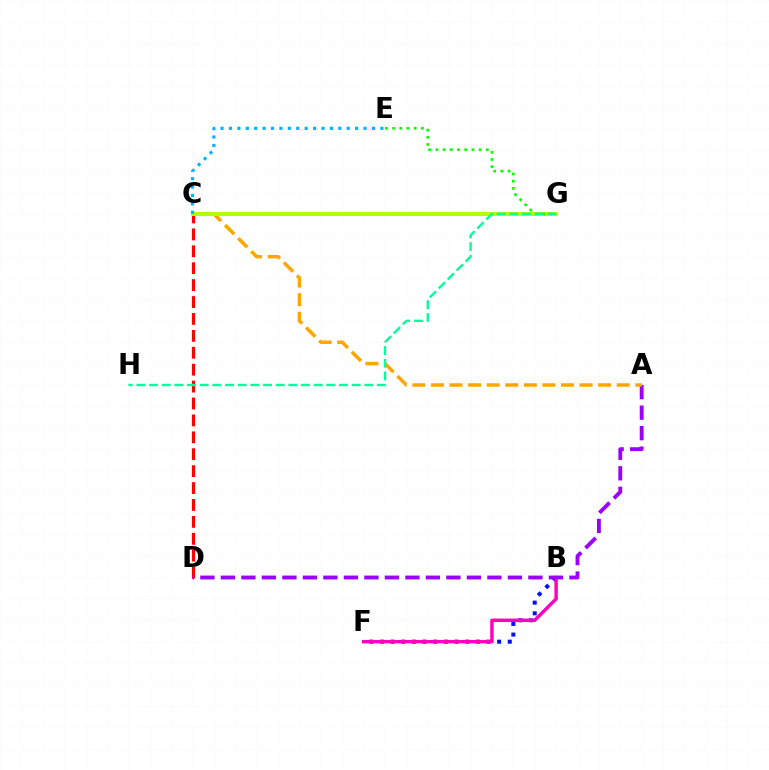{('B', 'F'): [{'color': '#0010ff', 'line_style': 'dotted', 'thickness': 2.9}, {'color': '#ff00bd', 'line_style': 'solid', 'thickness': 2.47}], ('C', 'D'): [{'color': '#ff0000', 'line_style': 'dashed', 'thickness': 2.3}], ('A', 'D'): [{'color': '#9b00ff', 'line_style': 'dashed', 'thickness': 2.79}], ('A', 'C'): [{'color': '#ffa500', 'line_style': 'dashed', 'thickness': 2.52}], ('C', 'G'): [{'color': '#b3ff00', 'line_style': 'solid', 'thickness': 2.85}], ('E', 'G'): [{'color': '#08ff00', 'line_style': 'dotted', 'thickness': 1.95}], ('C', 'E'): [{'color': '#00b5ff', 'line_style': 'dotted', 'thickness': 2.29}], ('G', 'H'): [{'color': '#00ff9d', 'line_style': 'dashed', 'thickness': 1.72}]}